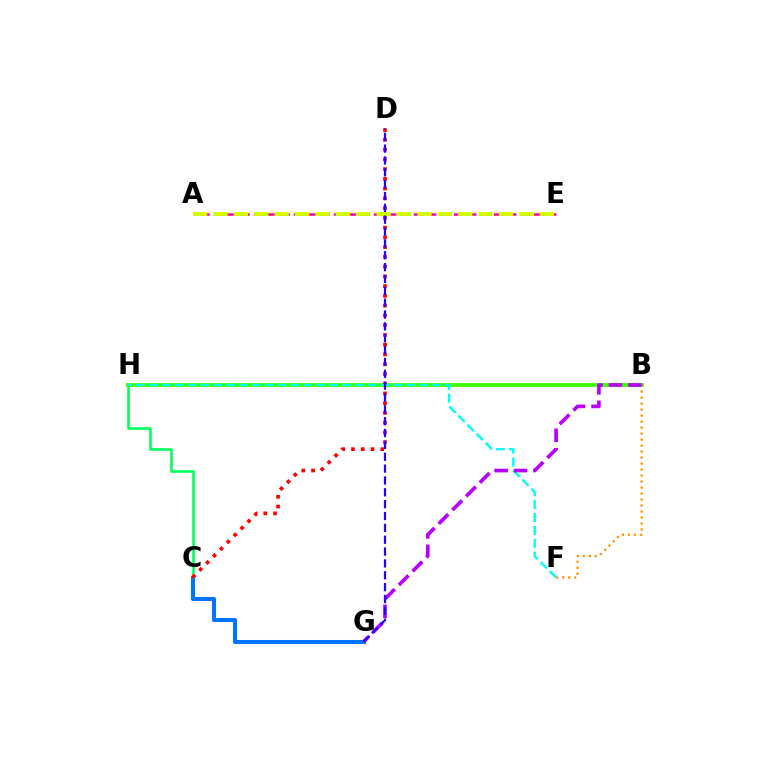{('C', 'H'): [{'color': '#00ff5c', 'line_style': 'solid', 'thickness': 1.86}], ('C', 'G'): [{'color': '#0074ff', 'line_style': 'solid', 'thickness': 2.91}], ('A', 'E'): [{'color': '#ff00ac', 'line_style': 'dashed', 'thickness': 1.81}, {'color': '#d1ff00', 'line_style': 'dashed', 'thickness': 2.77}], ('B', 'H'): [{'color': '#3dff00', 'line_style': 'solid', 'thickness': 2.76}], ('C', 'D'): [{'color': '#ff0000', 'line_style': 'dotted', 'thickness': 2.65}], ('F', 'H'): [{'color': '#00fff6', 'line_style': 'dashed', 'thickness': 1.75}], ('B', 'F'): [{'color': '#ff9400', 'line_style': 'dotted', 'thickness': 1.63}], ('B', 'G'): [{'color': '#b900ff', 'line_style': 'dashed', 'thickness': 2.64}], ('D', 'G'): [{'color': '#2500ff', 'line_style': 'dashed', 'thickness': 1.61}]}